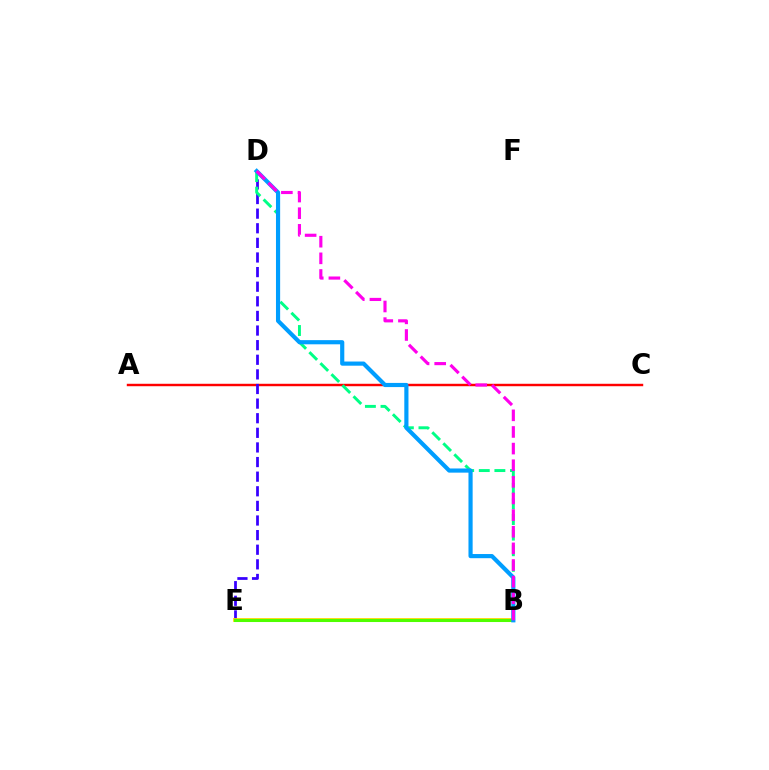{('A', 'C'): [{'color': '#ff0000', 'line_style': 'solid', 'thickness': 1.76}], ('D', 'E'): [{'color': '#3700ff', 'line_style': 'dashed', 'thickness': 1.99}], ('B', 'E'): [{'color': '#ffd500', 'line_style': 'solid', 'thickness': 2.72}, {'color': '#4fff00', 'line_style': 'solid', 'thickness': 2.2}], ('B', 'D'): [{'color': '#00ff86', 'line_style': 'dashed', 'thickness': 2.12}, {'color': '#009eff', 'line_style': 'solid', 'thickness': 3.0}, {'color': '#ff00ed', 'line_style': 'dashed', 'thickness': 2.26}]}